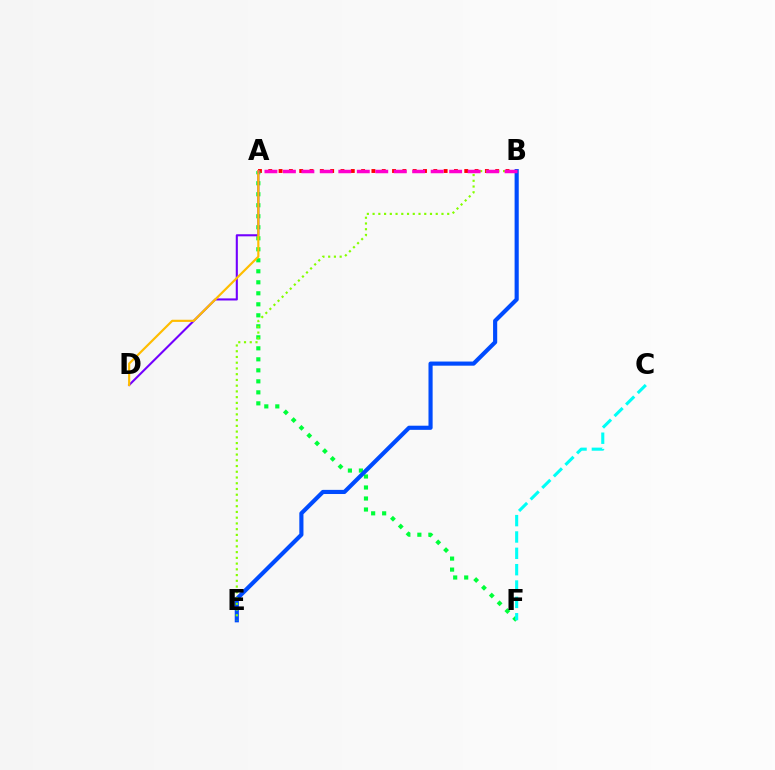{('A', 'B'): [{'color': '#ff0000', 'line_style': 'dotted', 'thickness': 2.8}, {'color': '#ff00cf', 'line_style': 'dashed', 'thickness': 2.51}], ('A', 'F'): [{'color': '#00ff39', 'line_style': 'dotted', 'thickness': 2.99}], ('C', 'F'): [{'color': '#00fff6', 'line_style': 'dashed', 'thickness': 2.22}], ('A', 'D'): [{'color': '#7200ff', 'line_style': 'solid', 'thickness': 1.5}, {'color': '#ffbd00', 'line_style': 'solid', 'thickness': 1.57}], ('B', 'E'): [{'color': '#004bff', 'line_style': 'solid', 'thickness': 2.98}, {'color': '#84ff00', 'line_style': 'dotted', 'thickness': 1.56}]}